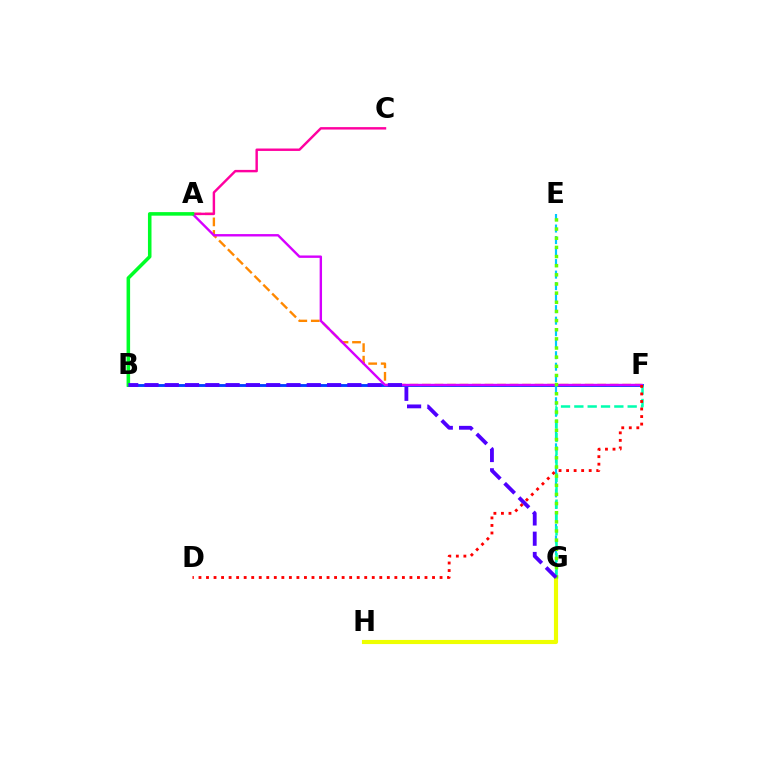{('A', 'F'): [{'color': '#ff8800', 'line_style': 'dashed', 'thickness': 1.7}, {'color': '#d600ff', 'line_style': 'solid', 'thickness': 1.72}], ('G', 'H'): [{'color': '#eeff00', 'line_style': 'solid', 'thickness': 2.97}], ('B', 'F'): [{'color': '#003fff', 'line_style': 'solid', 'thickness': 2.05}], ('A', 'C'): [{'color': '#ff00a0', 'line_style': 'solid', 'thickness': 1.75}], ('A', 'B'): [{'color': '#00ff27', 'line_style': 'solid', 'thickness': 2.55}], ('E', 'G'): [{'color': '#00c7ff', 'line_style': 'dashed', 'thickness': 1.56}, {'color': '#66ff00', 'line_style': 'dotted', 'thickness': 2.49}], ('F', 'G'): [{'color': '#00ffaf', 'line_style': 'dashed', 'thickness': 1.81}], ('B', 'G'): [{'color': '#4f00ff', 'line_style': 'dashed', 'thickness': 2.76}], ('D', 'F'): [{'color': '#ff0000', 'line_style': 'dotted', 'thickness': 2.05}]}